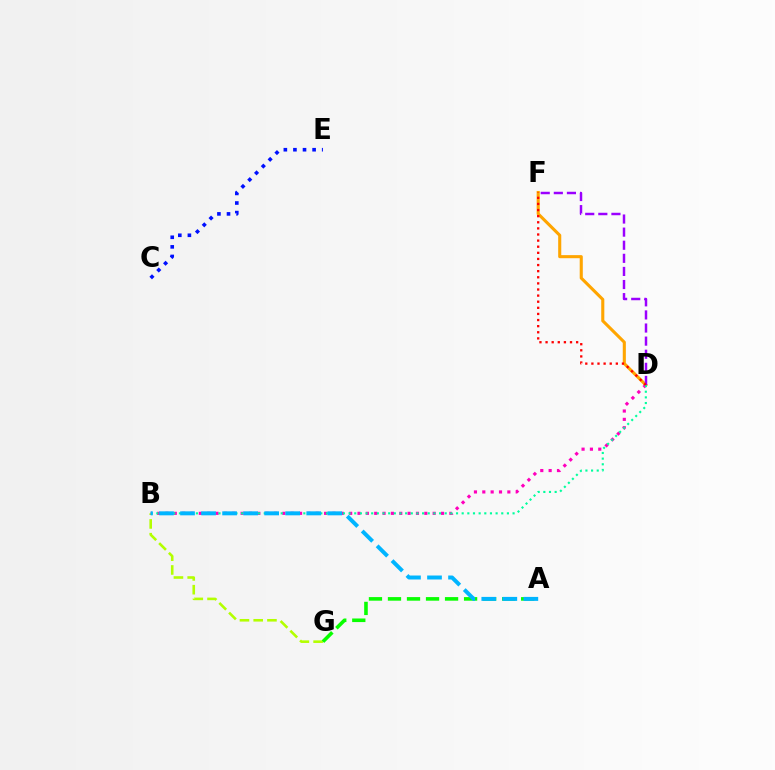{('B', 'G'): [{'color': '#b3ff00', 'line_style': 'dashed', 'thickness': 1.87}], ('D', 'F'): [{'color': '#ffa500', 'line_style': 'solid', 'thickness': 2.22}, {'color': '#9b00ff', 'line_style': 'dashed', 'thickness': 1.78}, {'color': '#ff0000', 'line_style': 'dotted', 'thickness': 1.66}], ('A', 'G'): [{'color': '#08ff00', 'line_style': 'dashed', 'thickness': 2.58}], ('B', 'D'): [{'color': '#ff00bd', 'line_style': 'dotted', 'thickness': 2.27}, {'color': '#00ff9d', 'line_style': 'dotted', 'thickness': 1.54}], ('C', 'E'): [{'color': '#0010ff', 'line_style': 'dotted', 'thickness': 2.6}], ('A', 'B'): [{'color': '#00b5ff', 'line_style': 'dashed', 'thickness': 2.86}]}